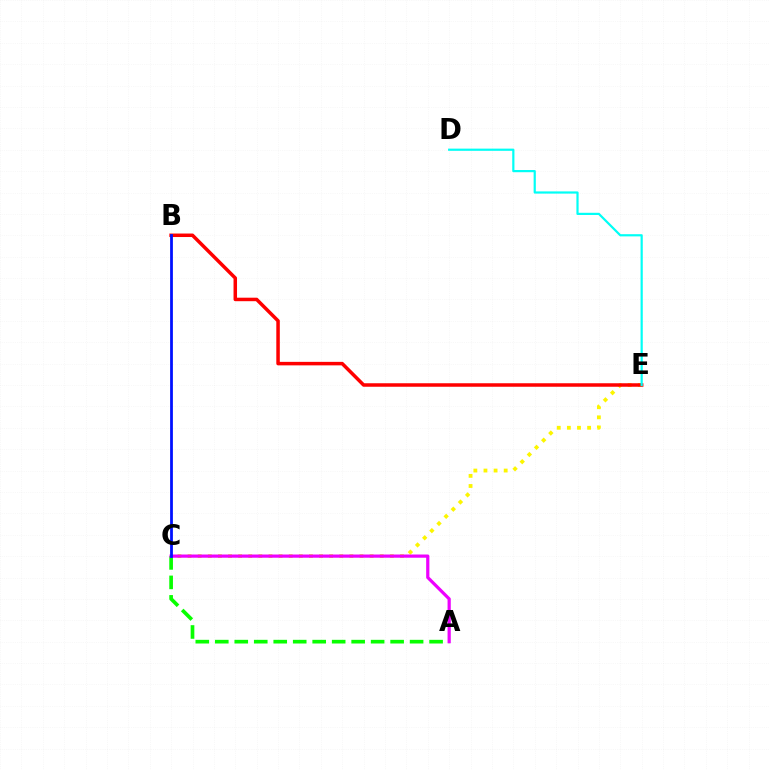{('C', 'E'): [{'color': '#fcf500', 'line_style': 'dotted', 'thickness': 2.75}], ('B', 'E'): [{'color': '#ff0000', 'line_style': 'solid', 'thickness': 2.52}], ('D', 'E'): [{'color': '#00fff6', 'line_style': 'solid', 'thickness': 1.58}], ('A', 'C'): [{'color': '#08ff00', 'line_style': 'dashed', 'thickness': 2.65}, {'color': '#ee00ff', 'line_style': 'solid', 'thickness': 2.31}], ('B', 'C'): [{'color': '#0010ff', 'line_style': 'solid', 'thickness': 2.0}]}